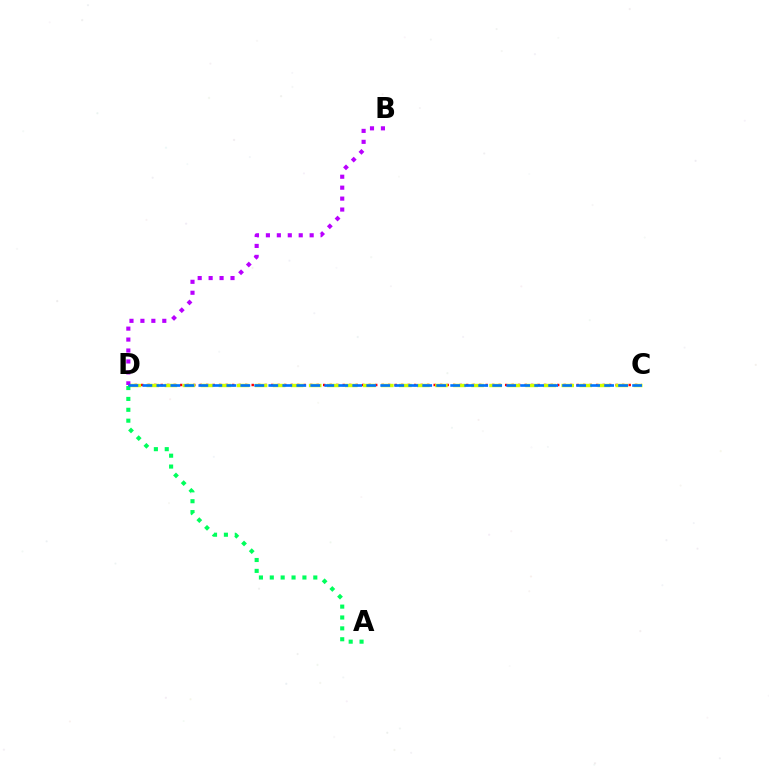{('C', 'D'): [{'color': '#ff0000', 'line_style': 'dotted', 'thickness': 1.77}, {'color': '#d1ff00', 'line_style': 'dashed', 'thickness': 2.45}, {'color': '#0074ff', 'line_style': 'dashed', 'thickness': 1.9}], ('A', 'D'): [{'color': '#00ff5c', 'line_style': 'dotted', 'thickness': 2.96}], ('B', 'D'): [{'color': '#b900ff', 'line_style': 'dotted', 'thickness': 2.97}]}